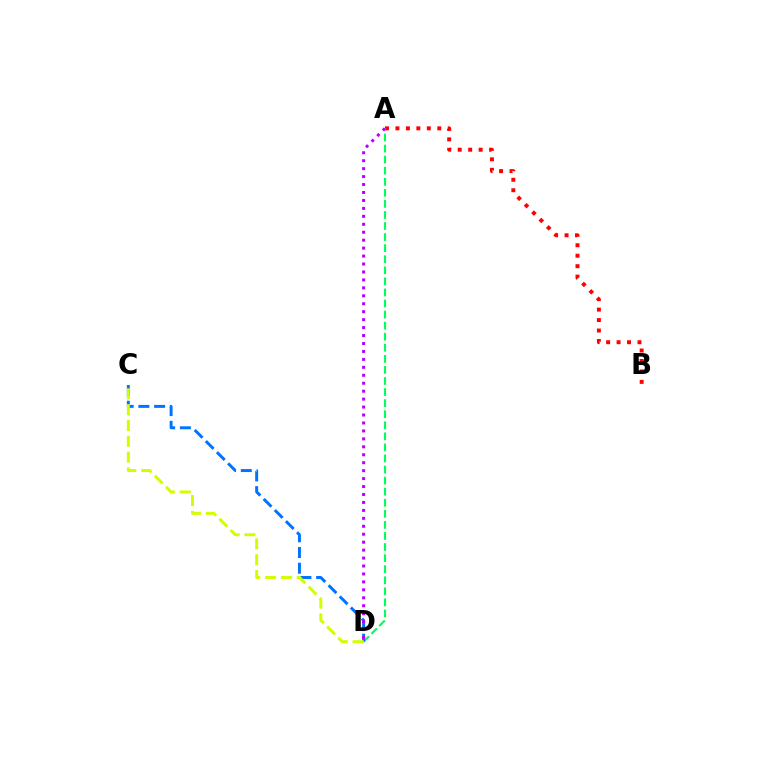{('A', 'B'): [{'color': '#ff0000', 'line_style': 'dotted', 'thickness': 2.84}], ('A', 'D'): [{'color': '#00ff5c', 'line_style': 'dashed', 'thickness': 1.5}, {'color': '#b900ff', 'line_style': 'dotted', 'thickness': 2.16}], ('C', 'D'): [{'color': '#0074ff', 'line_style': 'dashed', 'thickness': 2.14}, {'color': '#d1ff00', 'line_style': 'dashed', 'thickness': 2.15}]}